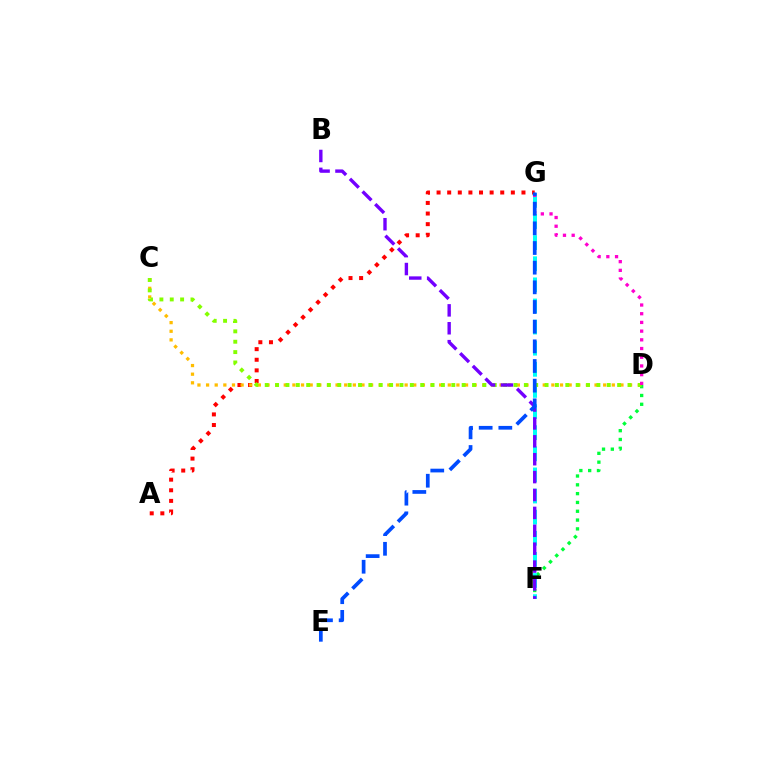{('D', 'F'): [{'color': '#00ff39', 'line_style': 'dotted', 'thickness': 2.39}], ('A', 'G'): [{'color': '#ff0000', 'line_style': 'dotted', 'thickness': 2.88}], ('C', 'D'): [{'color': '#ffbd00', 'line_style': 'dotted', 'thickness': 2.35}, {'color': '#84ff00', 'line_style': 'dotted', 'thickness': 2.82}], ('F', 'G'): [{'color': '#00fff6', 'line_style': 'dashed', 'thickness': 2.87}], ('D', 'G'): [{'color': '#ff00cf', 'line_style': 'dotted', 'thickness': 2.37}], ('B', 'F'): [{'color': '#7200ff', 'line_style': 'dashed', 'thickness': 2.43}], ('E', 'G'): [{'color': '#004bff', 'line_style': 'dashed', 'thickness': 2.67}]}